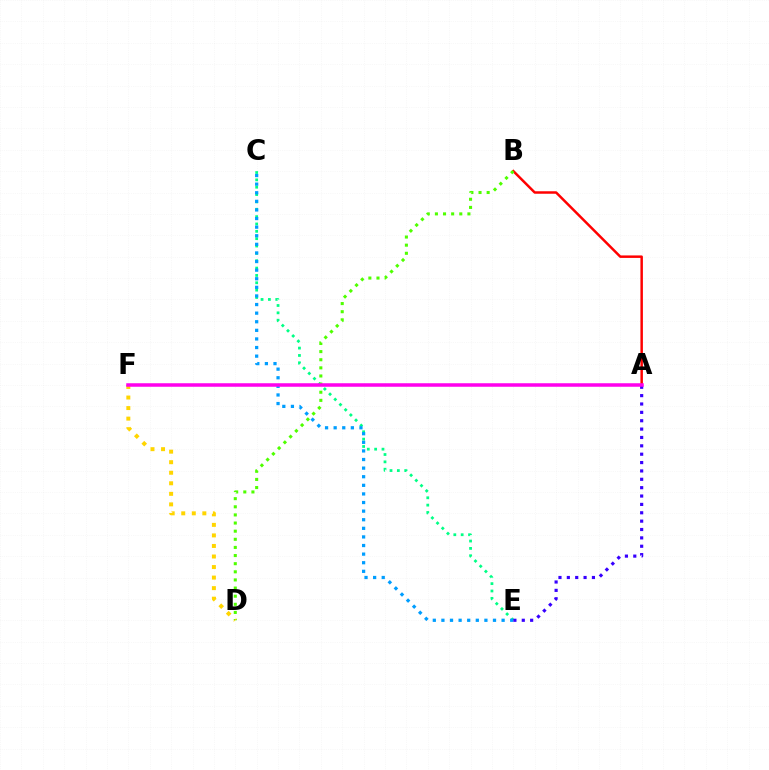{('C', 'E'): [{'color': '#00ff86', 'line_style': 'dotted', 'thickness': 2.0}, {'color': '#009eff', 'line_style': 'dotted', 'thickness': 2.34}], ('A', 'B'): [{'color': '#ff0000', 'line_style': 'solid', 'thickness': 1.79}], ('B', 'D'): [{'color': '#4fff00', 'line_style': 'dotted', 'thickness': 2.21}], ('A', 'E'): [{'color': '#3700ff', 'line_style': 'dotted', 'thickness': 2.27}], ('D', 'F'): [{'color': '#ffd500', 'line_style': 'dotted', 'thickness': 2.87}], ('A', 'F'): [{'color': '#ff00ed', 'line_style': 'solid', 'thickness': 2.53}]}